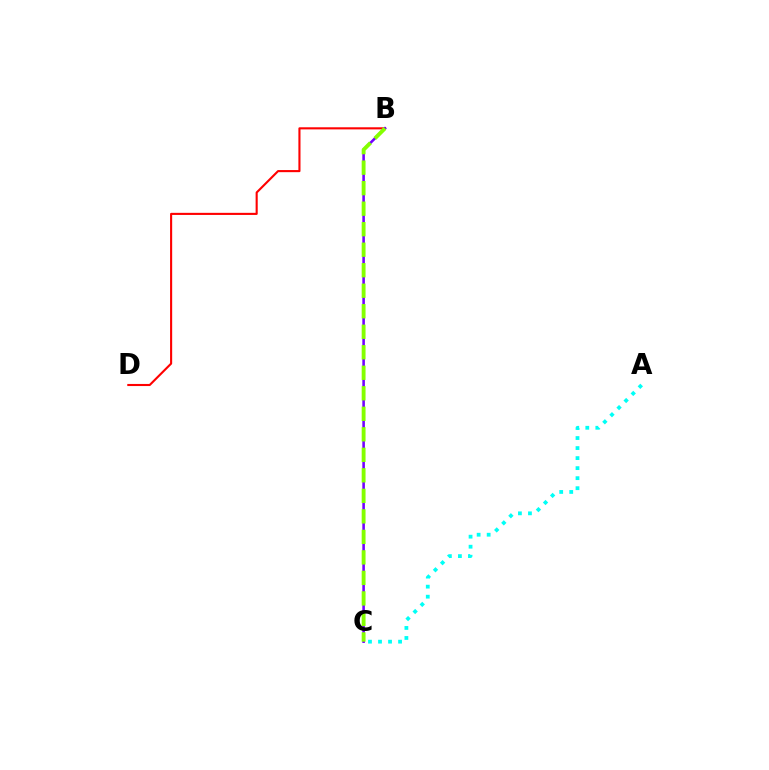{('B', 'D'): [{'color': '#ff0000', 'line_style': 'solid', 'thickness': 1.52}], ('B', 'C'): [{'color': '#7200ff', 'line_style': 'solid', 'thickness': 1.85}, {'color': '#84ff00', 'line_style': 'dashed', 'thickness': 2.79}], ('A', 'C'): [{'color': '#00fff6', 'line_style': 'dotted', 'thickness': 2.72}]}